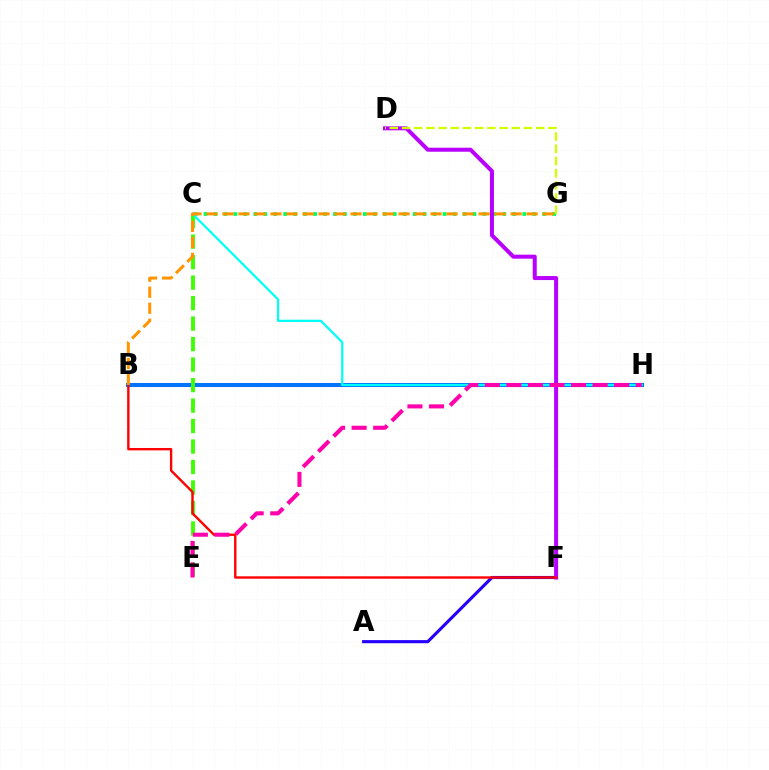{('C', 'G'): [{'color': '#00ff5c', 'line_style': 'dotted', 'thickness': 2.71}], ('B', 'H'): [{'color': '#0074ff', 'line_style': 'solid', 'thickness': 2.93}], ('C', 'E'): [{'color': '#3dff00', 'line_style': 'dashed', 'thickness': 2.78}], ('A', 'F'): [{'color': '#2500ff', 'line_style': 'solid', 'thickness': 2.24}], ('D', 'F'): [{'color': '#b900ff', 'line_style': 'solid', 'thickness': 2.89}], ('B', 'F'): [{'color': '#ff0000', 'line_style': 'solid', 'thickness': 1.72}], ('D', 'G'): [{'color': '#d1ff00', 'line_style': 'dashed', 'thickness': 1.66}], ('C', 'H'): [{'color': '#00fff6', 'line_style': 'solid', 'thickness': 1.61}], ('E', 'H'): [{'color': '#ff00ac', 'line_style': 'dashed', 'thickness': 2.93}], ('B', 'G'): [{'color': '#ff9400', 'line_style': 'dashed', 'thickness': 2.17}]}